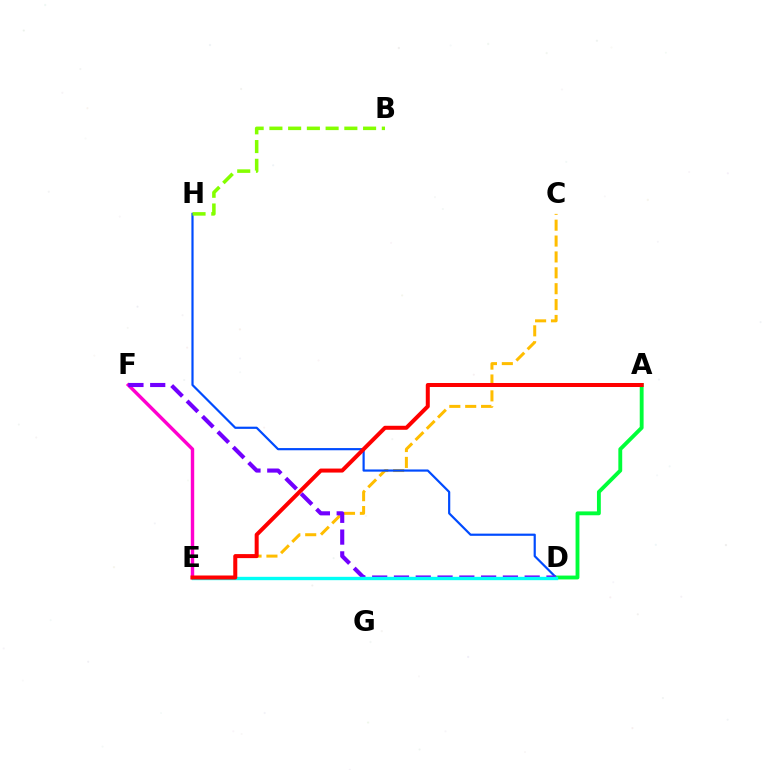{('C', 'E'): [{'color': '#ffbd00', 'line_style': 'dashed', 'thickness': 2.16}], ('D', 'H'): [{'color': '#004bff', 'line_style': 'solid', 'thickness': 1.58}], ('A', 'D'): [{'color': '#00ff39', 'line_style': 'solid', 'thickness': 2.78}], ('B', 'H'): [{'color': '#84ff00', 'line_style': 'dashed', 'thickness': 2.55}], ('E', 'F'): [{'color': '#ff00cf', 'line_style': 'solid', 'thickness': 2.46}], ('D', 'F'): [{'color': '#7200ff', 'line_style': 'dashed', 'thickness': 2.96}], ('D', 'E'): [{'color': '#00fff6', 'line_style': 'solid', 'thickness': 2.42}], ('A', 'E'): [{'color': '#ff0000', 'line_style': 'solid', 'thickness': 2.88}]}